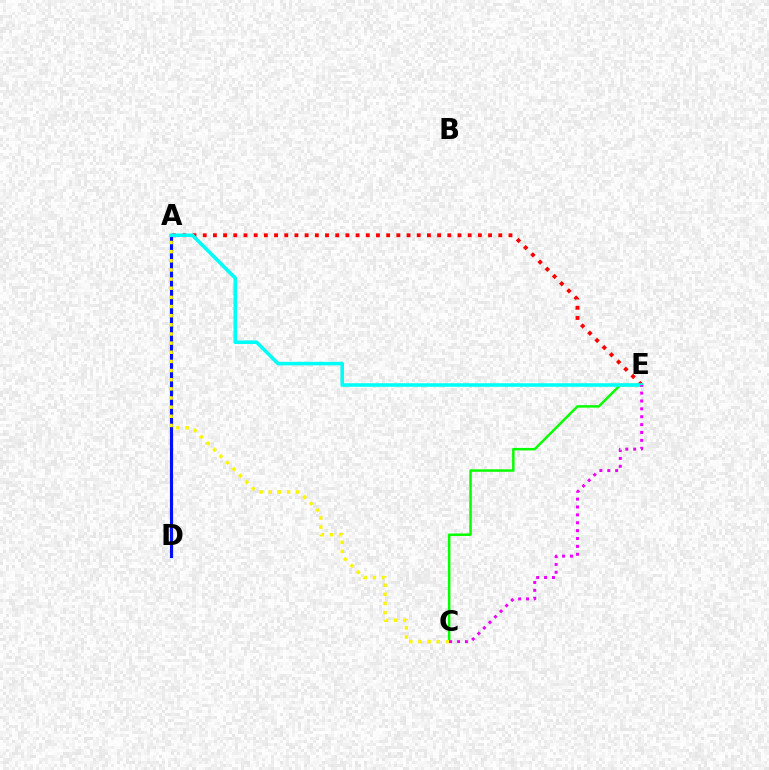{('A', 'D'): [{'color': '#0010ff', 'line_style': 'solid', 'thickness': 2.26}], ('A', 'E'): [{'color': '#ff0000', 'line_style': 'dotted', 'thickness': 2.77}, {'color': '#00fff6', 'line_style': 'solid', 'thickness': 2.58}], ('C', 'E'): [{'color': '#08ff00', 'line_style': 'solid', 'thickness': 1.79}, {'color': '#ee00ff', 'line_style': 'dotted', 'thickness': 2.14}], ('A', 'C'): [{'color': '#fcf500', 'line_style': 'dotted', 'thickness': 2.49}]}